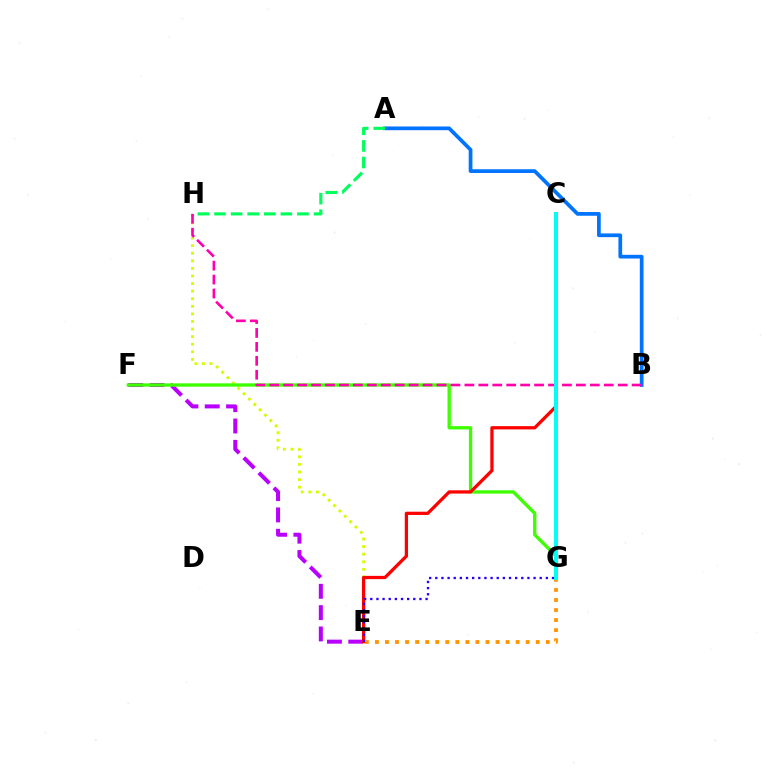{('E', 'H'): [{'color': '#d1ff00', 'line_style': 'dotted', 'thickness': 2.06}], ('A', 'B'): [{'color': '#0074ff', 'line_style': 'solid', 'thickness': 2.68}], ('E', 'F'): [{'color': '#b900ff', 'line_style': 'dashed', 'thickness': 2.9}], ('F', 'G'): [{'color': '#3dff00', 'line_style': 'solid', 'thickness': 2.39}], ('C', 'E'): [{'color': '#ff0000', 'line_style': 'solid', 'thickness': 2.34}], ('E', 'G'): [{'color': '#2500ff', 'line_style': 'dotted', 'thickness': 1.67}, {'color': '#ff9400', 'line_style': 'dotted', 'thickness': 2.73}], ('A', 'H'): [{'color': '#00ff5c', 'line_style': 'dashed', 'thickness': 2.25}], ('B', 'H'): [{'color': '#ff00ac', 'line_style': 'dashed', 'thickness': 1.89}], ('C', 'G'): [{'color': '#00fff6', 'line_style': 'solid', 'thickness': 2.83}]}